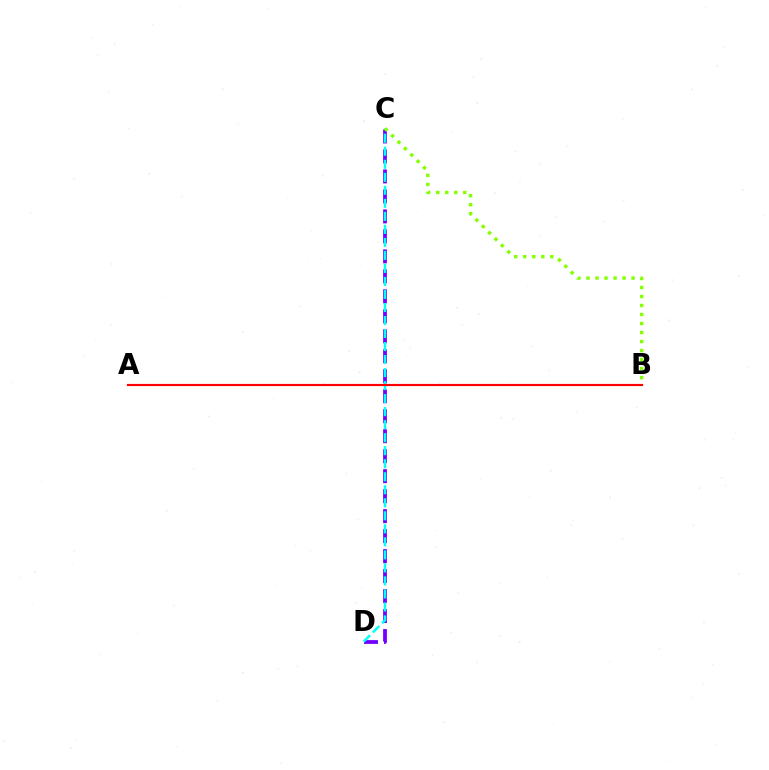{('C', 'D'): [{'color': '#7200ff', 'line_style': 'dashed', 'thickness': 2.71}, {'color': '#00fff6', 'line_style': 'dashed', 'thickness': 1.77}], ('B', 'C'): [{'color': '#84ff00', 'line_style': 'dotted', 'thickness': 2.45}], ('A', 'B'): [{'color': '#ff0000', 'line_style': 'solid', 'thickness': 1.56}]}